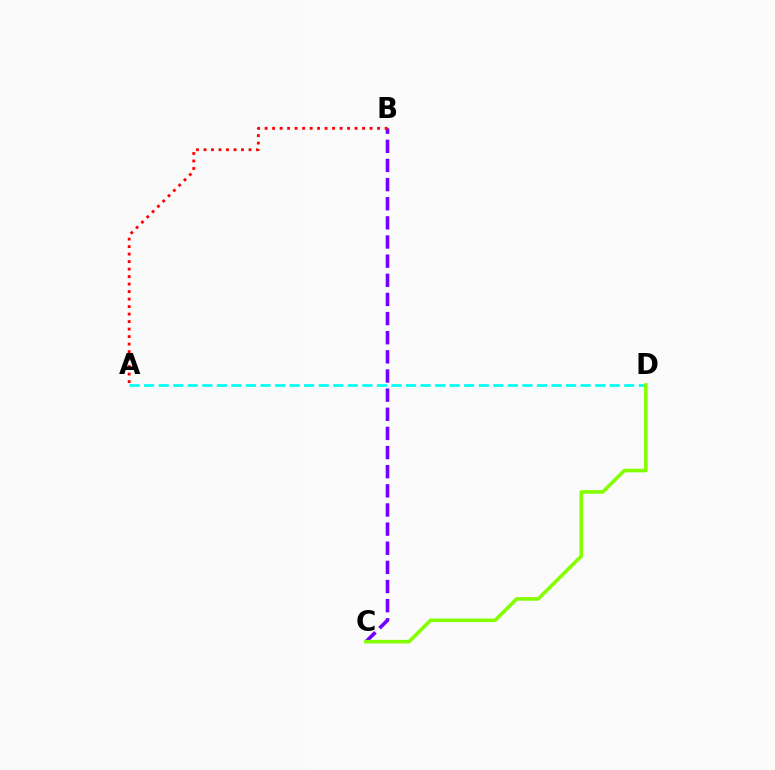{('B', 'C'): [{'color': '#7200ff', 'line_style': 'dashed', 'thickness': 2.6}], ('A', 'D'): [{'color': '#00fff6', 'line_style': 'dashed', 'thickness': 1.98}], ('A', 'B'): [{'color': '#ff0000', 'line_style': 'dotted', 'thickness': 2.04}], ('C', 'D'): [{'color': '#84ff00', 'line_style': 'solid', 'thickness': 2.58}]}